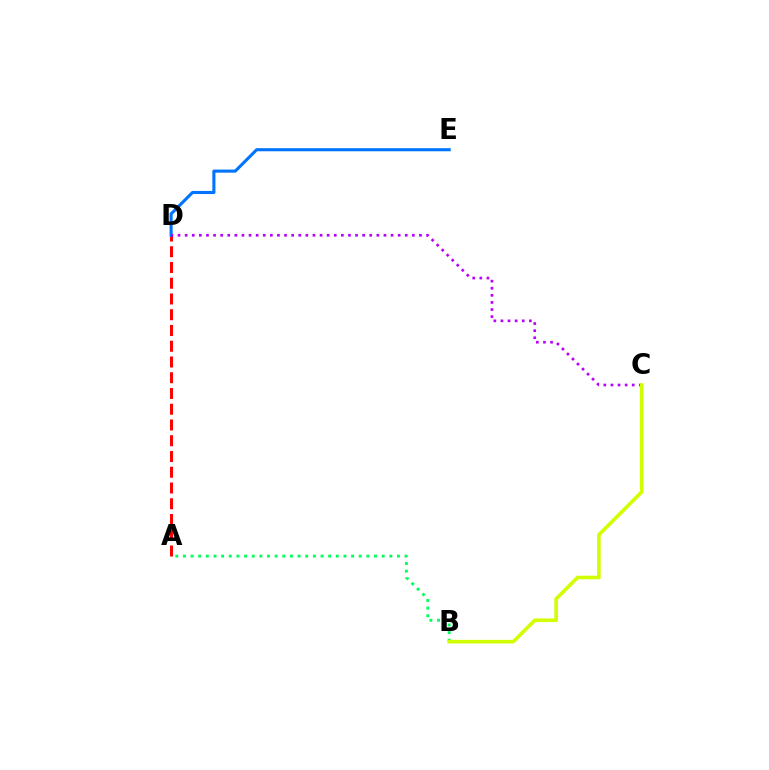{('A', 'B'): [{'color': '#00ff5c', 'line_style': 'dotted', 'thickness': 2.08}], ('A', 'D'): [{'color': '#ff0000', 'line_style': 'dashed', 'thickness': 2.14}], ('D', 'E'): [{'color': '#0074ff', 'line_style': 'solid', 'thickness': 2.22}], ('C', 'D'): [{'color': '#b900ff', 'line_style': 'dotted', 'thickness': 1.93}], ('B', 'C'): [{'color': '#d1ff00', 'line_style': 'solid', 'thickness': 2.6}]}